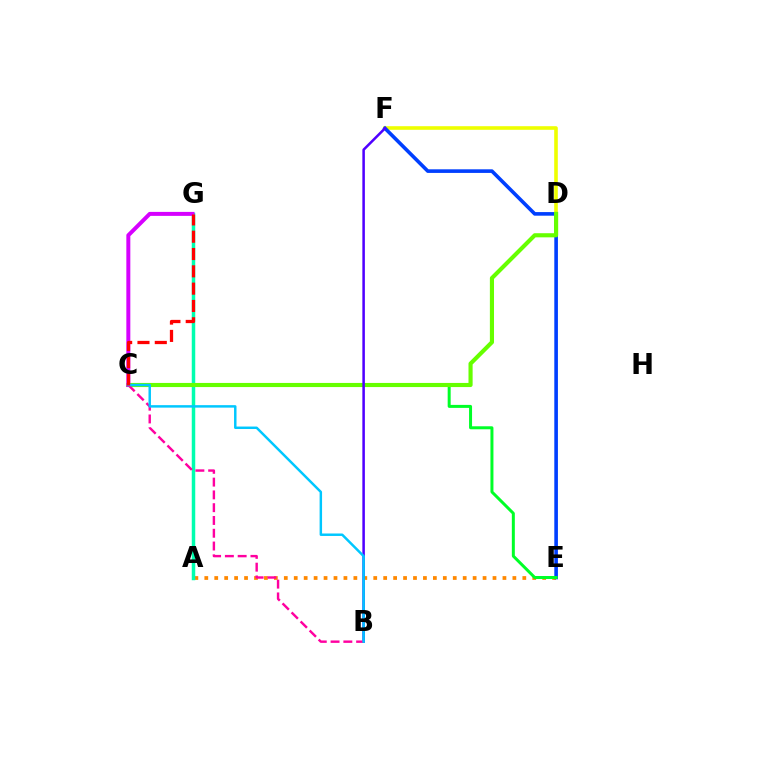{('D', 'F'): [{'color': '#eeff00', 'line_style': 'solid', 'thickness': 2.6}], ('A', 'E'): [{'color': '#ff8800', 'line_style': 'dotted', 'thickness': 2.7}], ('A', 'G'): [{'color': '#00ffaf', 'line_style': 'solid', 'thickness': 2.51}], ('E', 'F'): [{'color': '#003fff', 'line_style': 'solid', 'thickness': 2.6}], ('C', 'E'): [{'color': '#00ff27', 'line_style': 'solid', 'thickness': 2.15}], ('C', 'D'): [{'color': '#66ff00', 'line_style': 'solid', 'thickness': 2.97}], ('B', 'F'): [{'color': '#4f00ff', 'line_style': 'solid', 'thickness': 1.82}], ('C', 'G'): [{'color': '#d600ff', 'line_style': 'solid', 'thickness': 2.87}, {'color': '#ff0000', 'line_style': 'dashed', 'thickness': 2.35}], ('B', 'C'): [{'color': '#ff00a0', 'line_style': 'dashed', 'thickness': 1.74}, {'color': '#00c7ff', 'line_style': 'solid', 'thickness': 1.78}]}